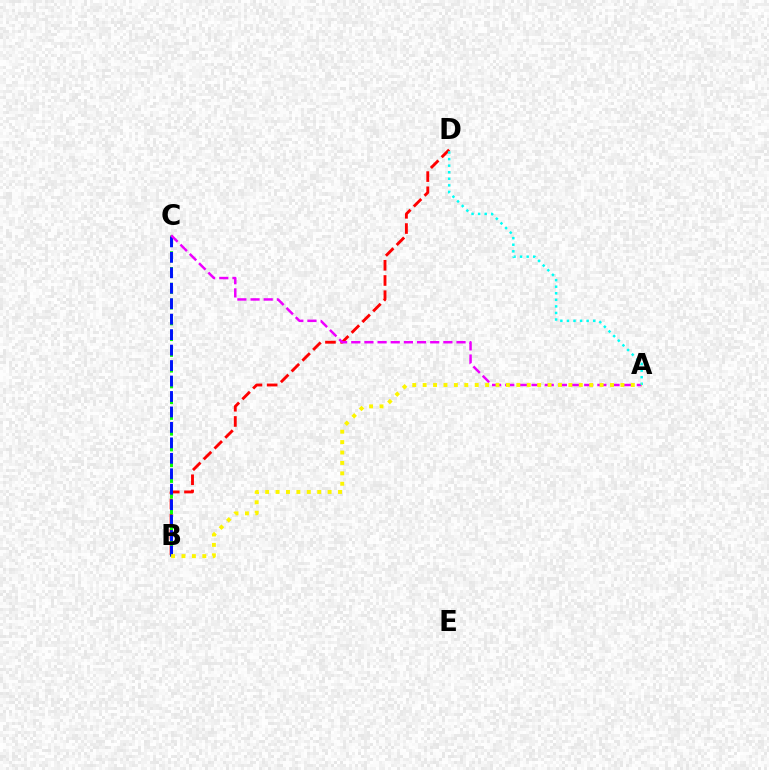{('B', 'D'): [{'color': '#ff0000', 'line_style': 'dashed', 'thickness': 2.07}], ('B', 'C'): [{'color': '#08ff00', 'line_style': 'dashed', 'thickness': 2.14}, {'color': '#0010ff', 'line_style': 'dashed', 'thickness': 2.1}], ('A', 'C'): [{'color': '#ee00ff', 'line_style': 'dashed', 'thickness': 1.79}], ('A', 'D'): [{'color': '#00fff6', 'line_style': 'dotted', 'thickness': 1.78}], ('A', 'B'): [{'color': '#fcf500', 'line_style': 'dotted', 'thickness': 2.83}]}